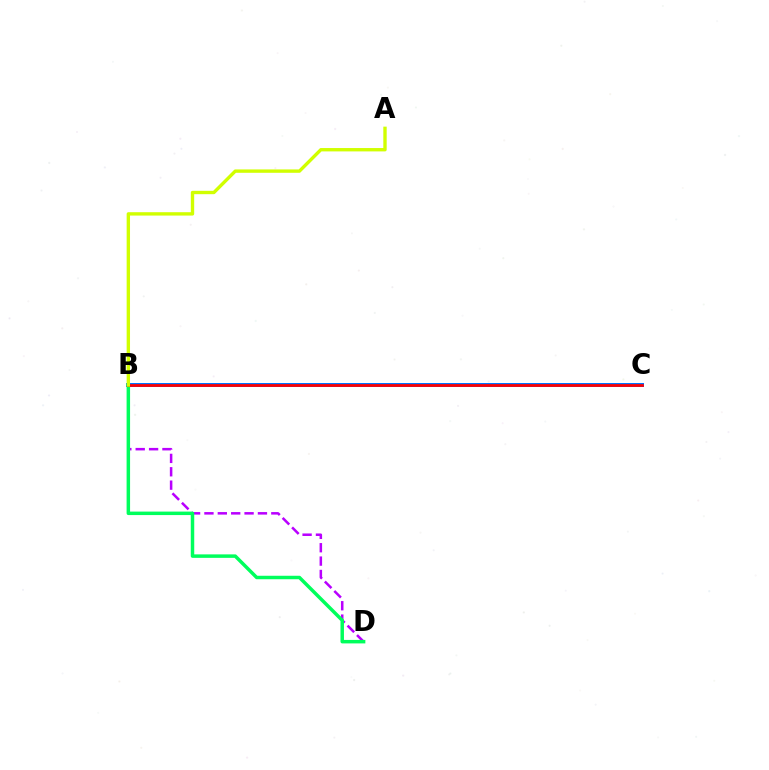{('B', 'D'): [{'color': '#b900ff', 'line_style': 'dashed', 'thickness': 1.82}, {'color': '#00ff5c', 'line_style': 'solid', 'thickness': 2.5}], ('B', 'C'): [{'color': '#0074ff', 'line_style': 'solid', 'thickness': 2.88}, {'color': '#ff0000', 'line_style': 'solid', 'thickness': 1.96}], ('A', 'B'): [{'color': '#d1ff00', 'line_style': 'solid', 'thickness': 2.43}]}